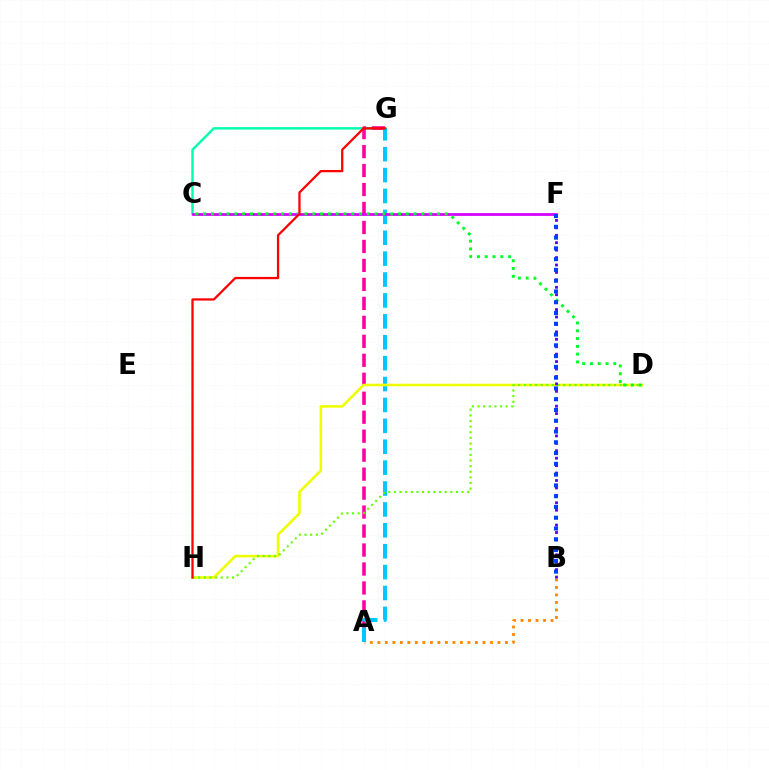{('C', 'G'): [{'color': '#00ffaf', 'line_style': 'solid', 'thickness': 1.76}], ('A', 'B'): [{'color': '#ff8800', 'line_style': 'dotted', 'thickness': 2.04}], ('A', 'G'): [{'color': '#ff00a0', 'line_style': 'dashed', 'thickness': 2.58}, {'color': '#00c7ff', 'line_style': 'dashed', 'thickness': 2.84}], ('D', 'H'): [{'color': '#eeff00', 'line_style': 'solid', 'thickness': 1.86}, {'color': '#66ff00', 'line_style': 'dotted', 'thickness': 1.53}], ('C', 'F'): [{'color': '#d600ff', 'line_style': 'solid', 'thickness': 1.99}], ('C', 'D'): [{'color': '#00ff27', 'line_style': 'dotted', 'thickness': 2.12}], ('B', 'F'): [{'color': '#4f00ff', 'line_style': 'dotted', 'thickness': 2.02}, {'color': '#003fff', 'line_style': 'dotted', 'thickness': 2.93}], ('G', 'H'): [{'color': '#ff0000', 'line_style': 'solid', 'thickness': 1.64}]}